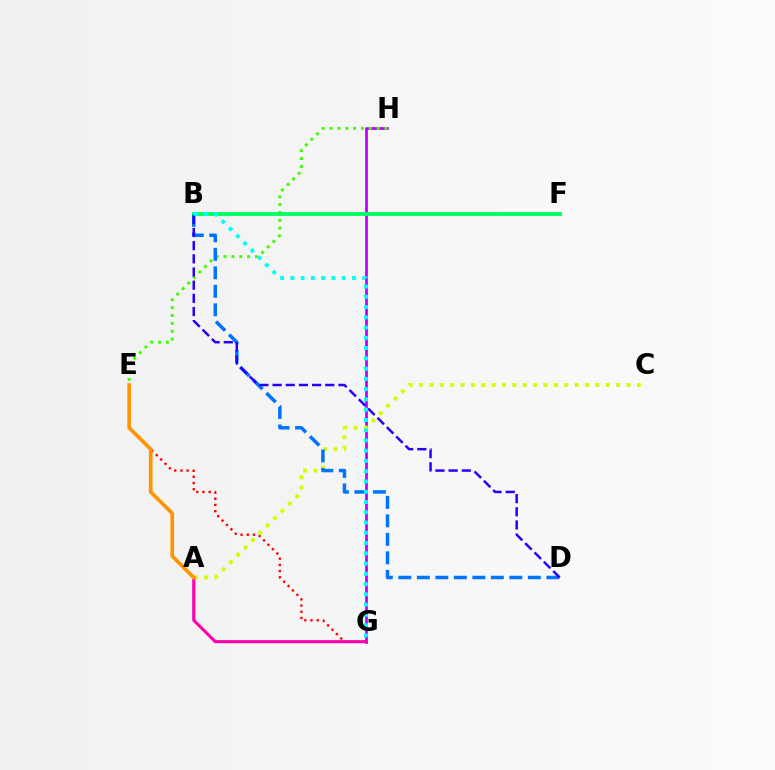{('G', 'H'): [{'color': '#b900ff', 'line_style': 'solid', 'thickness': 1.97}], ('E', 'G'): [{'color': '#ff0000', 'line_style': 'dotted', 'thickness': 1.69}], ('A', 'C'): [{'color': '#d1ff00', 'line_style': 'dotted', 'thickness': 2.82}], ('A', 'G'): [{'color': '#ff00ac', 'line_style': 'solid', 'thickness': 2.22}], ('E', 'H'): [{'color': '#3dff00', 'line_style': 'dotted', 'thickness': 2.14}], ('B', 'D'): [{'color': '#0074ff', 'line_style': 'dashed', 'thickness': 2.51}, {'color': '#2500ff', 'line_style': 'dashed', 'thickness': 1.79}], ('B', 'F'): [{'color': '#00ff5c', 'line_style': 'solid', 'thickness': 2.75}], ('B', 'G'): [{'color': '#00fff6', 'line_style': 'dotted', 'thickness': 2.79}], ('A', 'E'): [{'color': '#ff9400', 'line_style': 'solid', 'thickness': 2.64}]}